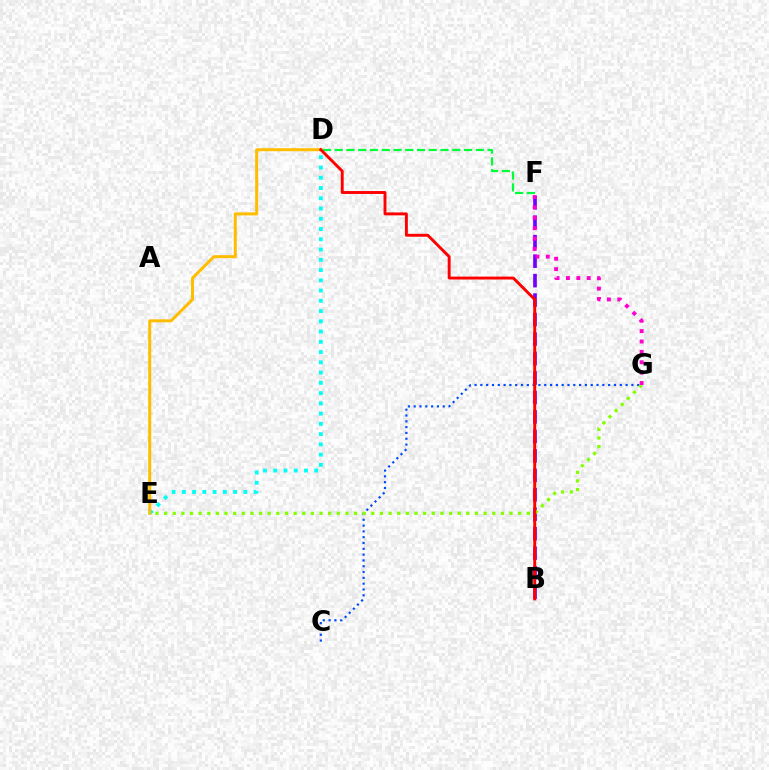{('B', 'F'): [{'color': '#7200ff', 'line_style': 'dashed', 'thickness': 2.65}], ('C', 'G'): [{'color': '#004bff', 'line_style': 'dotted', 'thickness': 1.58}], ('D', 'E'): [{'color': '#00fff6', 'line_style': 'dotted', 'thickness': 2.79}, {'color': '#ffbd00', 'line_style': 'solid', 'thickness': 2.16}], ('D', 'F'): [{'color': '#00ff39', 'line_style': 'dashed', 'thickness': 1.6}], ('E', 'G'): [{'color': '#84ff00', 'line_style': 'dotted', 'thickness': 2.35}], ('B', 'D'): [{'color': '#ff0000', 'line_style': 'solid', 'thickness': 2.1}], ('F', 'G'): [{'color': '#ff00cf', 'line_style': 'dotted', 'thickness': 2.82}]}